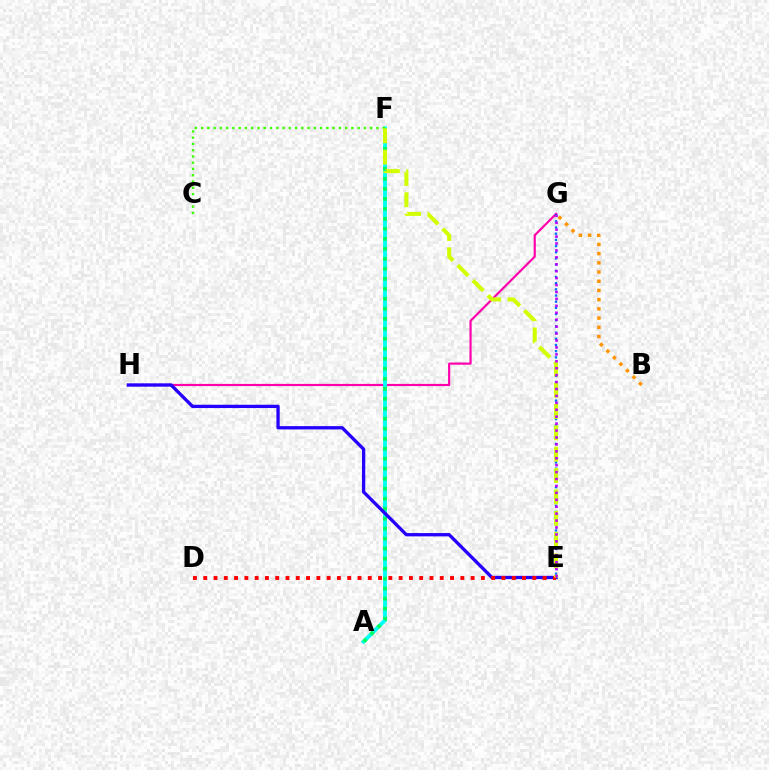{('G', 'H'): [{'color': '#ff00ac', 'line_style': 'solid', 'thickness': 1.58}], ('A', 'F'): [{'color': '#00fff6', 'line_style': 'solid', 'thickness': 2.77}, {'color': '#00ff5c', 'line_style': 'dotted', 'thickness': 2.72}], ('E', 'G'): [{'color': '#0074ff', 'line_style': 'dotted', 'thickness': 1.68}, {'color': '#b900ff', 'line_style': 'dotted', 'thickness': 1.88}], ('E', 'H'): [{'color': '#2500ff', 'line_style': 'solid', 'thickness': 2.38}], ('B', 'G'): [{'color': '#ff9400', 'line_style': 'dotted', 'thickness': 2.5}], ('C', 'F'): [{'color': '#3dff00', 'line_style': 'dotted', 'thickness': 1.7}], ('D', 'E'): [{'color': '#ff0000', 'line_style': 'dotted', 'thickness': 2.79}], ('E', 'F'): [{'color': '#d1ff00', 'line_style': 'dashed', 'thickness': 2.9}]}